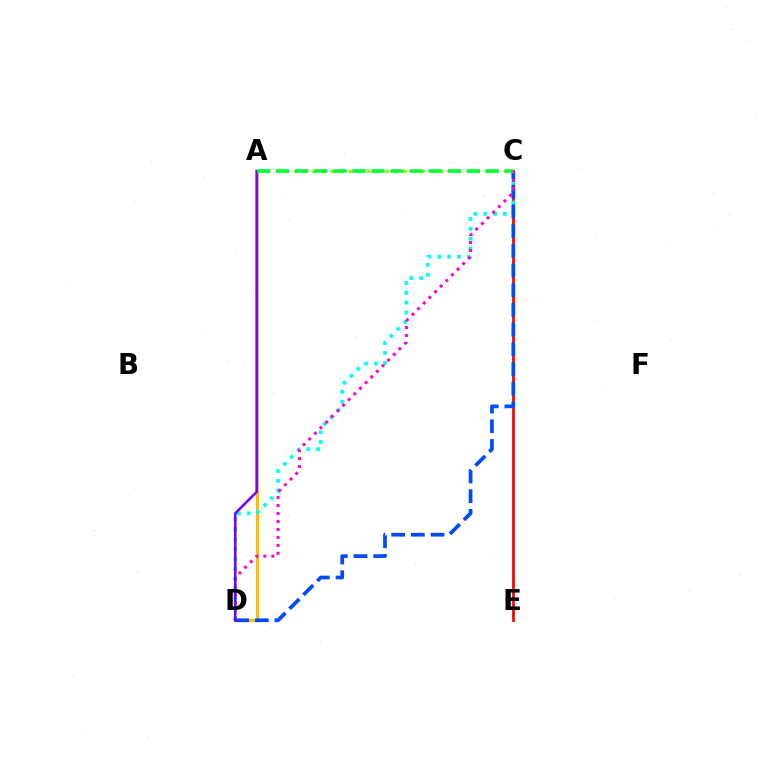{('A', 'C'): [{'color': '#84ff00', 'line_style': 'dotted', 'thickness': 2.48}, {'color': '#00ff39', 'line_style': 'dashed', 'thickness': 2.59}], ('C', 'E'): [{'color': '#ff0000', 'line_style': 'solid', 'thickness': 1.98}], ('A', 'D'): [{'color': '#ffbd00', 'line_style': 'solid', 'thickness': 2.24}, {'color': '#7200ff', 'line_style': 'solid', 'thickness': 1.83}], ('C', 'D'): [{'color': '#00fff6', 'line_style': 'dotted', 'thickness': 2.68}, {'color': '#004bff', 'line_style': 'dashed', 'thickness': 2.67}, {'color': '#ff00cf', 'line_style': 'dotted', 'thickness': 2.17}]}